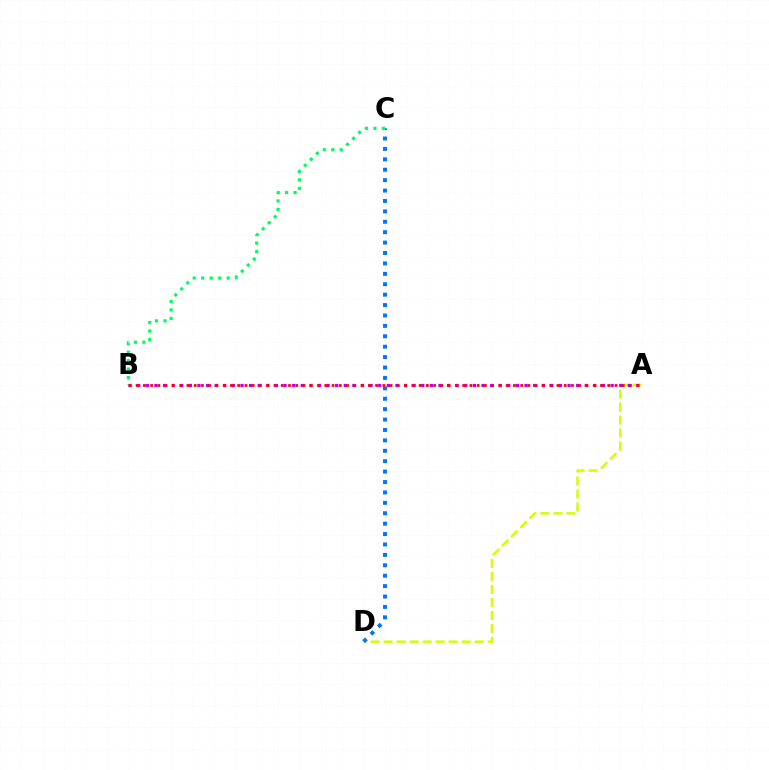{('A', 'D'): [{'color': '#d1ff00', 'line_style': 'dashed', 'thickness': 1.77}], ('C', 'D'): [{'color': '#0074ff', 'line_style': 'dotted', 'thickness': 2.83}], ('A', 'B'): [{'color': '#b900ff', 'line_style': 'dotted', 'thickness': 2.34}, {'color': '#ff0000', 'line_style': 'dotted', 'thickness': 1.97}], ('B', 'C'): [{'color': '#00ff5c', 'line_style': 'dotted', 'thickness': 2.31}]}